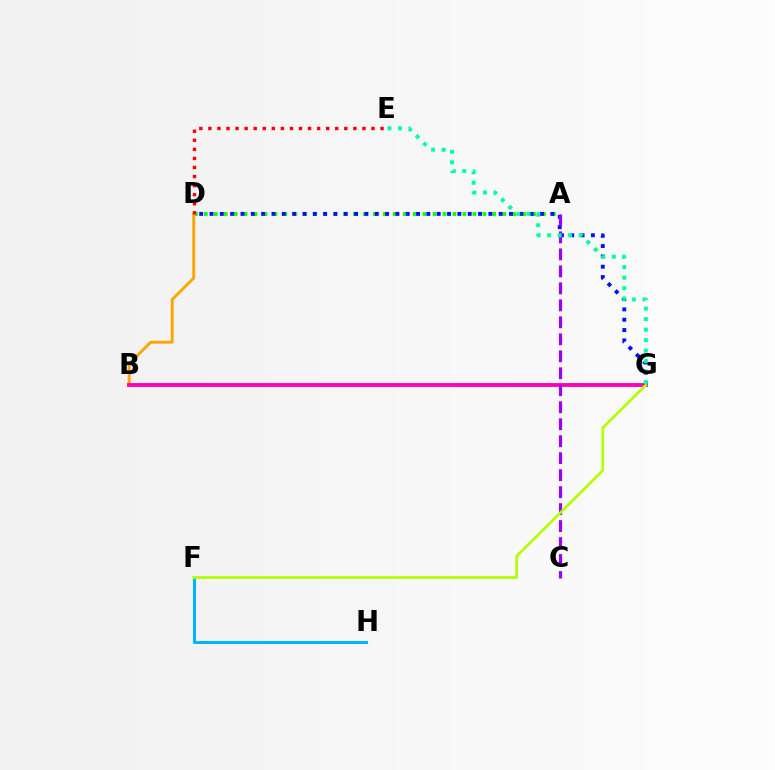{('F', 'H'): [{'color': '#00b5ff', 'line_style': 'solid', 'thickness': 2.2}], ('A', 'D'): [{'color': '#08ff00', 'line_style': 'dotted', 'thickness': 2.7}], ('B', 'D'): [{'color': '#ffa500', 'line_style': 'solid', 'thickness': 2.09}], ('B', 'G'): [{'color': '#ff00bd', 'line_style': 'solid', 'thickness': 2.78}], ('D', 'E'): [{'color': '#ff0000', 'line_style': 'dotted', 'thickness': 2.46}], ('D', 'G'): [{'color': '#0010ff', 'line_style': 'dotted', 'thickness': 2.81}], ('A', 'C'): [{'color': '#9b00ff', 'line_style': 'dashed', 'thickness': 2.31}], ('F', 'G'): [{'color': '#b3ff00', 'line_style': 'solid', 'thickness': 1.94}], ('E', 'G'): [{'color': '#00ff9d', 'line_style': 'dotted', 'thickness': 2.85}]}